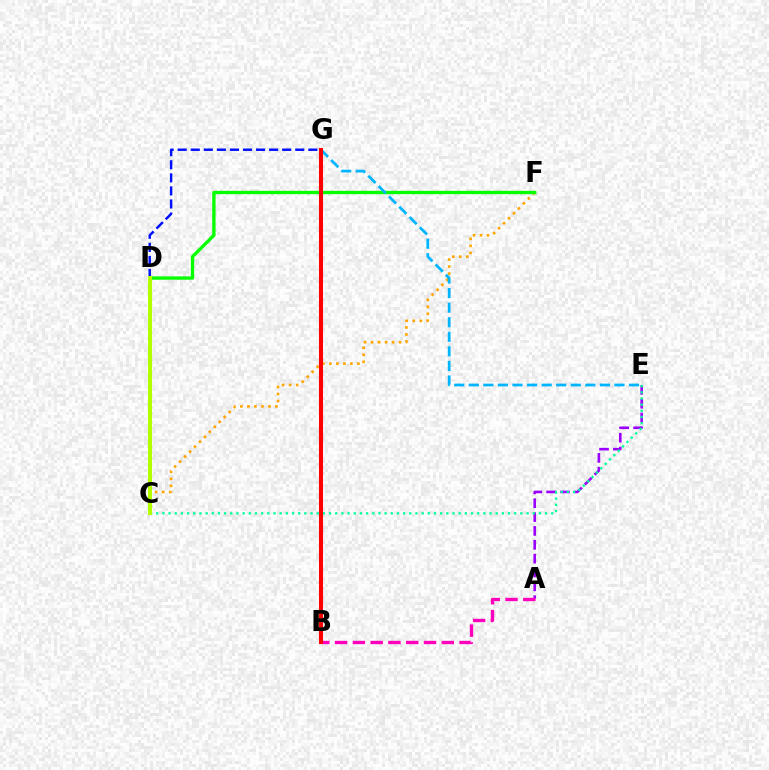{('D', 'G'): [{'color': '#0010ff', 'line_style': 'dashed', 'thickness': 1.77}], ('A', 'E'): [{'color': '#9b00ff', 'line_style': 'dashed', 'thickness': 1.88}], ('C', 'F'): [{'color': '#ffa500', 'line_style': 'dotted', 'thickness': 1.91}], ('C', 'E'): [{'color': '#00ff9d', 'line_style': 'dotted', 'thickness': 1.68}], ('D', 'F'): [{'color': '#08ff00', 'line_style': 'solid', 'thickness': 2.42}], ('A', 'B'): [{'color': '#ff00bd', 'line_style': 'dashed', 'thickness': 2.42}], ('E', 'G'): [{'color': '#00b5ff', 'line_style': 'dashed', 'thickness': 1.98}], ('C', 'D'): [{'color': '#b3ff00', 'line_style': 'solid', 'thickness': 2.94}], ('B', 'G'): [{'color': '#ff0000', 'line_style': 'solid', 'thickness': 2.91}]}